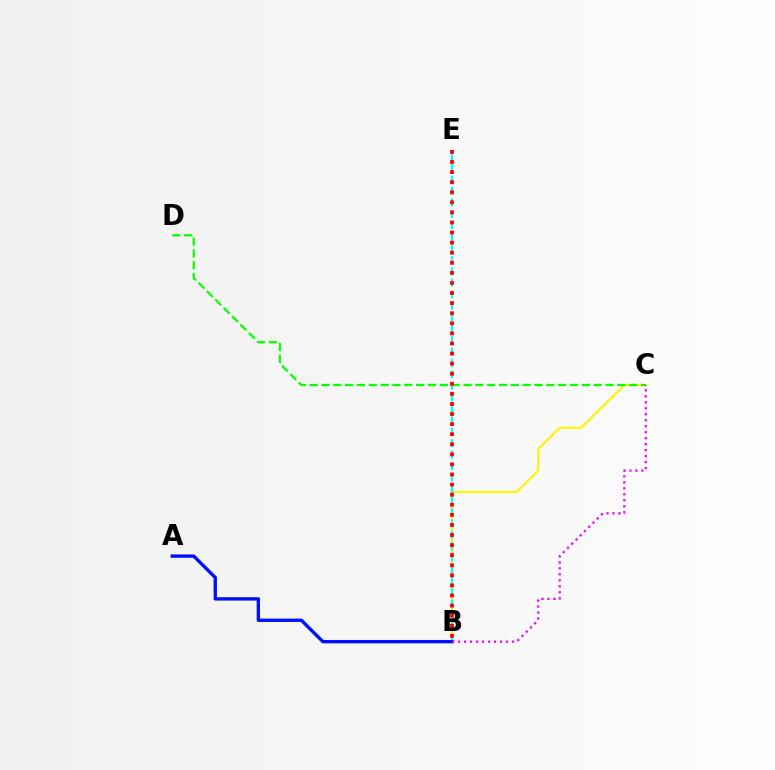{('B', 'C'): [{'color': '#fcf500', 'line_style': 'solid', 'thickness': 1.55}, {'color': '#ee00ff', 'line_style': 'dotted', 'thickness': 1.62}], ('B', 'E'): [{'color': '#00fff6', 'line_style': 'dashed', 'thickness': 1.56}, {'color': '#ff0000', 'line_style': 'dotted', 'thickness': 2.74}], ('C', 'D'): [{'color': '#08ff00', 'line_style': 'dashed', 'thickness': 1.61}], ('A', 'B'): [{'color': '#0010ff', 'line_style': 'solid', 'thickness': 2.42}]}